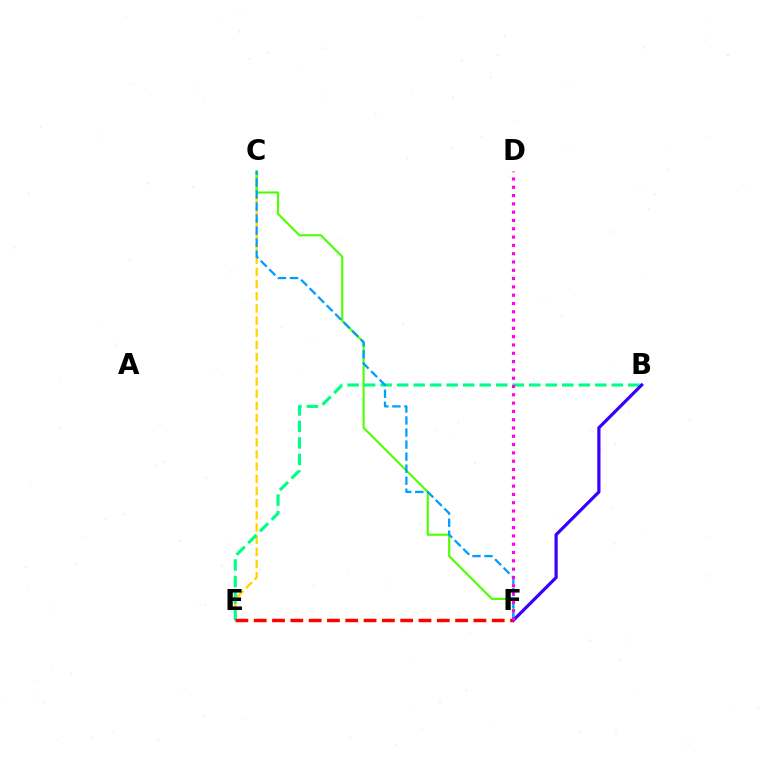{('C', 'E'): [{'color': '#ffd500', 'line_style': 'dashed', 'thickness': 1.65}], ('C', 'F'): [{'color': '#4fff00', 'line_style': 'solid', 'thickness': 1.54}, {'color': '#009eff', 'line_style': 'dashed', 'thickness': 1.64}], ('B', 'E'): [{'color': '#00ff86', 'line_style': 'dashed', 'thickness': 2.24}], ('B', 'F'): [{'color': '#3700ff', 'line_style': 'solid', 'thickness': 2.31}], ('E', 'F'): [{'color': '#ff0000', 'line_style': 'dashed', 'thickness': 2.49}], ('D', 'F'): [{'color': '#ff00ed', 'line_style': 'dotted', 'thickness': 2.26}]}